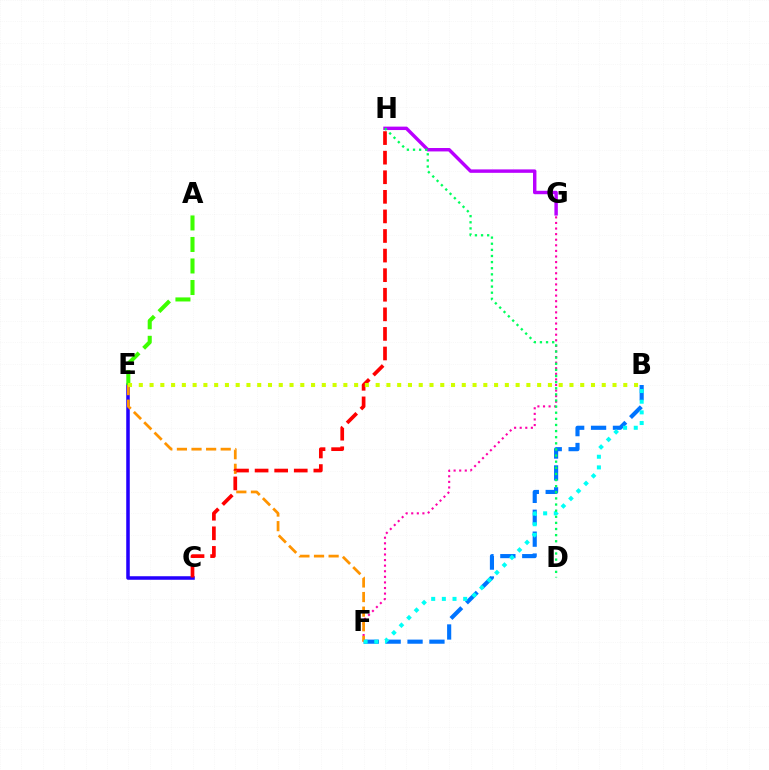{('F', 'G'): [{'color': '#ff00ac', 'line_style': 'dotted', 'thickness': 1.52}], ('C', 'E'): [{'color': '#2500ff', 'line_style': 'solid', 'thickness': 2.54}], ('G', 'H'): [{'color': '#b900ff', 'line_style': 'solid', 'thickness': 2.47}], ('B', 'F'): [{'color': '#0074ff', 'line_style': 'dashed', 'thickness': 2.98}, {'color': '#00fff6', 'line_style': 'dotted', 'thickness': 2.9}], ('E', 'F'): [{'color': '#ff9400', 'line_style': 'dashed', 'thickness': 1.98}], ('A', 'E'): [{'color': '#3dff00', 'line_style': 'dashed', 'thickness': 2.92}], ('D', 'H'): [{'color': '#00ff5c', 'line_style': 'dotted', 'thickness': 1.66}], ('C', 'H'): [{'color': '#ff0000', 'line_style': 'dashed', 'thickness': 2.66}], ('B', 'E'): [{'color': '#d1ff00', 'line_style': 'dotted', 'thickness': 2.93}]}